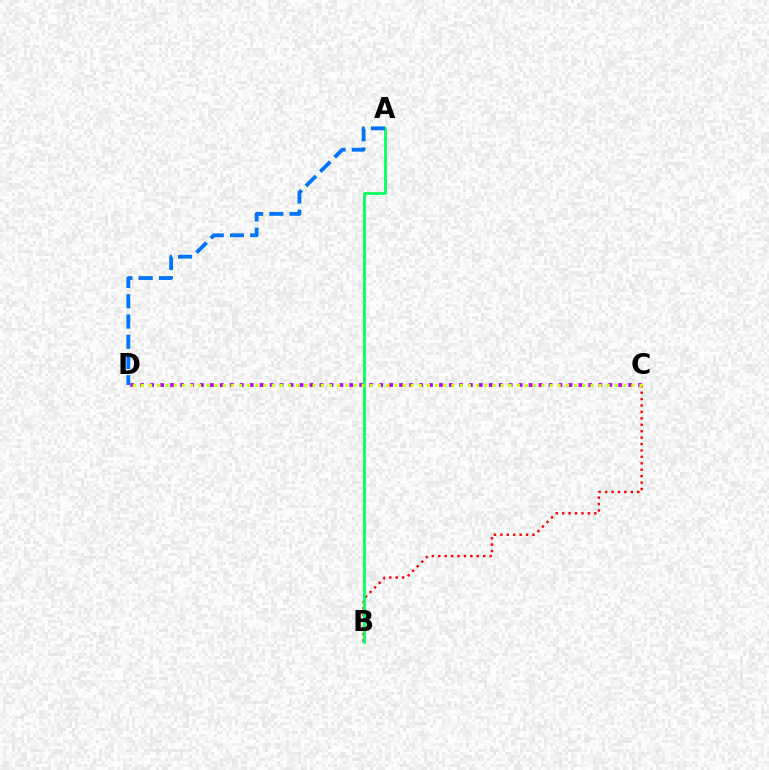{('B', 'C'): [{'color': '#ff0000', 'line_style': 'dotted', 'thickness': 1.75}], ('A', 'B'): [{'color': '#00ff5c', 'line_style': 'solid', 'thickness': 1.95}], ('C', 'D'): [{'color': '#b900ff', 'line_style': 'dotted', 'thickness': 2.71}, {'color': '#d1ff00', 'line_style': 'dotted', 'thickness': 2.22}], ('A', 'D'): [{'color': '#0074ff', 'line_style': 'dashed', 'thickness': 2.75}]}